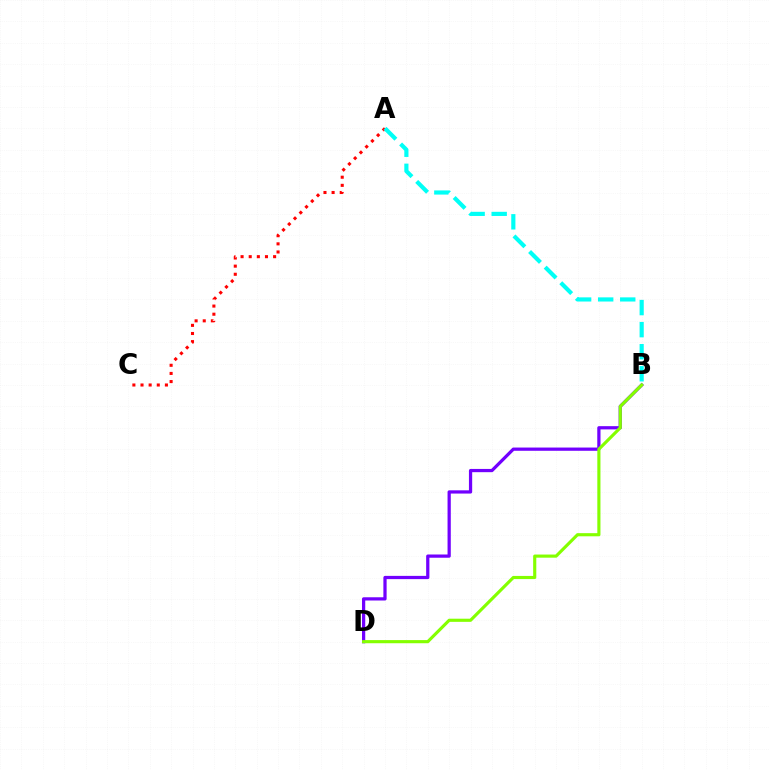{('B', 'D'): [{'color': '#7200ff', 'line_style': 'solid', 'thickness': 2.33}, {'color': '#84ff00', 'line_style': 'solid', 'thickness': 2.26}], ('A', 'C'): [{'color': '#ff0000', 'line_style': 'dotted', 'thickness': 2.21}], ('A', 'B'): [{'color': '#00fff6', 'line_style': 'dashed', 'thickness': 3.0}]}